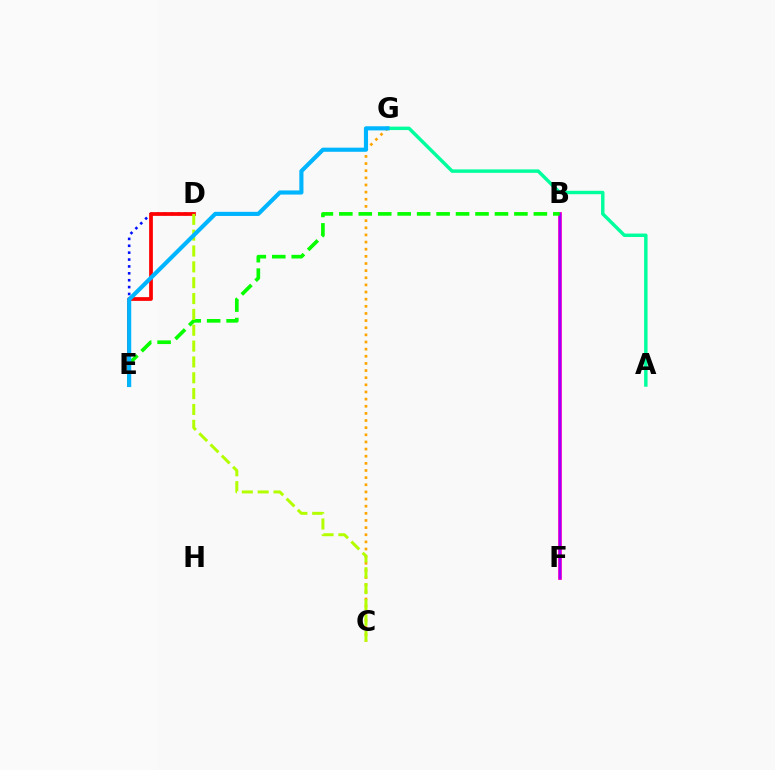{('D', 'E'): [{'color': '#0010ff', 'line_style': 'dotted', 'thickness': 1.87}, {'color': '#ff0000', 'line_style': 'solid', 'thickness': 2.69}], ('C', 'G'): [{'color': '#ffa500', 'line_style': 'dotted', 'thickness': 1.94}], ('B', 'F'): [{'color': '#ff00bd', 'line_style': 'solid', 'thickness': 2.71}, {'color': '#9b00ff', 'line_style': 'solid', 'thickness': 1.61}], ('A', 'G'): [{'color': '#00ff9d', 'line_style': 'solid', 'thickness': 2.48}], ('B', 'E'): [{'color': '#08ff00', 'line_style': 'dashed', 'thickness': 2.64}], ('C', 'D'): [{'color': '#b3ff00', 'line_style': 'dashed', 'thickness': 2.15}], ('E', 'G'): [{'color': '#00b5ff', 'line_style': 'solid', 'thickness': 2.98}]}